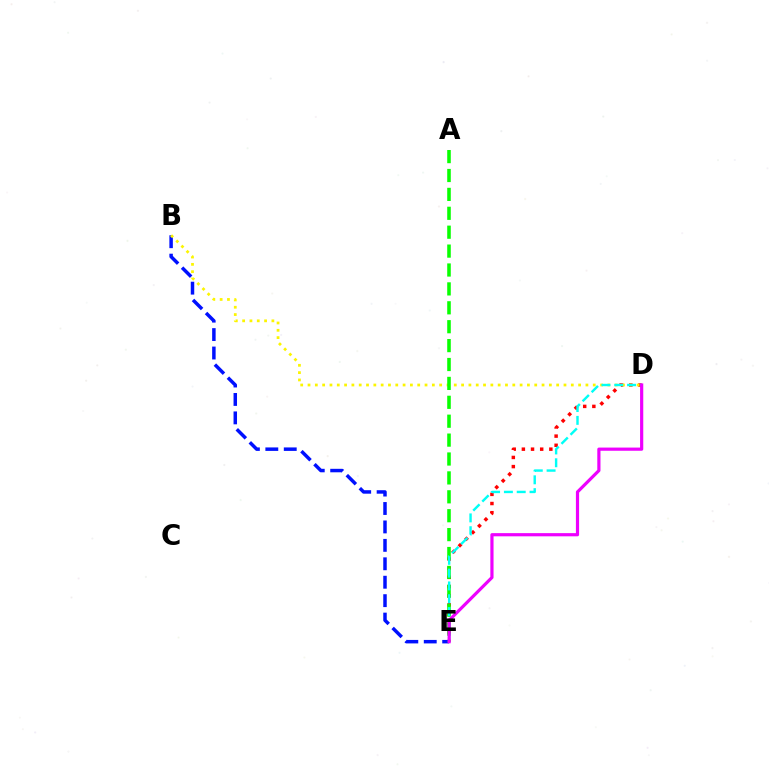{('D', 'E'): [{'color': '#ff0000', 'line_style': 'dotted', 'thickness': 2.49}, {'color': '#00fff6', 'line_style': 'dashed', 'thickness': 1.74}, {'color': '#ee00ff', 'line_style': 'solid', 'thickness': 2.29}], ('B', 'E'): [{'color': '#0010ff', 'line_style': 'dashed', 'thickness': 2.5}], ('B', 'D'): [{'color': '#fcf500', 'line_style': 'dotted', 'thickness': 1.99}], ('A', 'E'): [{'color': '#08ff00', 'line_style': 'dashed', 'thickness': 2.57}]}